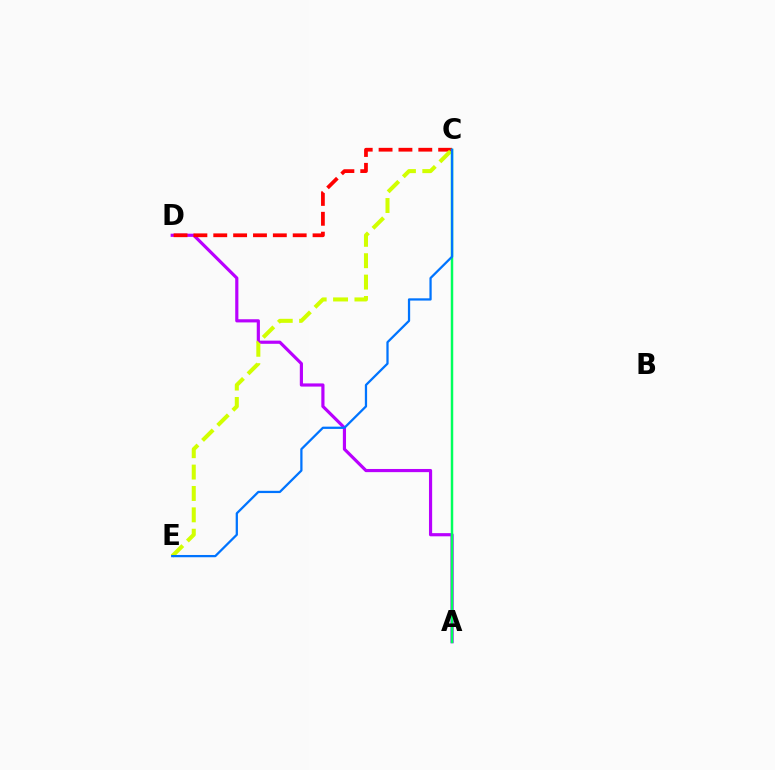{('A', 'D'): [{'color': '#b900ff', 'line_style': 'solid', 'thickness': 2.28}], ('C', 'D'): [{'color': '#ff0000', 'line_style': 'dashed', 'thickness': 2.7}], ('C', 'E'): [{'color': '#d1ff00', 'line_style': 'dashed', 'thickness': 2.9}, {'color': '#0074ff', 'line_style': 'solid', 'thickness': 1.63}], ('A', 'C'): [{'color': '#00ff5c', 'line_style': 'solid', 'thickness': 1.78}]}